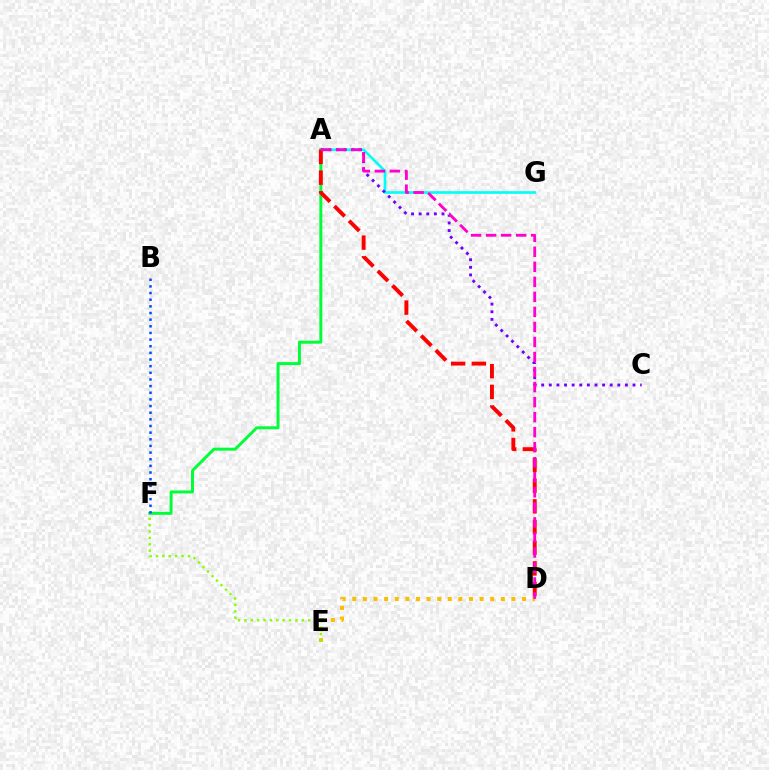{('A', 'G'): [{'color': '#00fff6', 'line_style': 'solid', 'thickness': 1.9}], ('D', 'E'): [{'color': '#ffbd00', 'line_style': 'dotted', 'thickness': 2.88}], ('A', 'F'): [{'color': '#00ff39', 'line_style': 'solid', 'thickness': 2.14}], ('A', 'C'): [{'color': '#7200ff', 'line_style': 'dotted', 'thickness': 2.07}], ('E', 'F'): [{'color': '#84ff00', 'line_style': 'dotted', 'thickness': 1.73}], ('A', 'D'): [{'color': '#ff0000', 'line_style': 'dashed', 'thickness': 2.81}, {'color': '#ff00cf', 'line_style': 'dashed', 'thickness': 2.04}], ('B', 'F'): [{'color': '#004bff', 'line_style': 'dotted', 'thickness': 1.81}]}